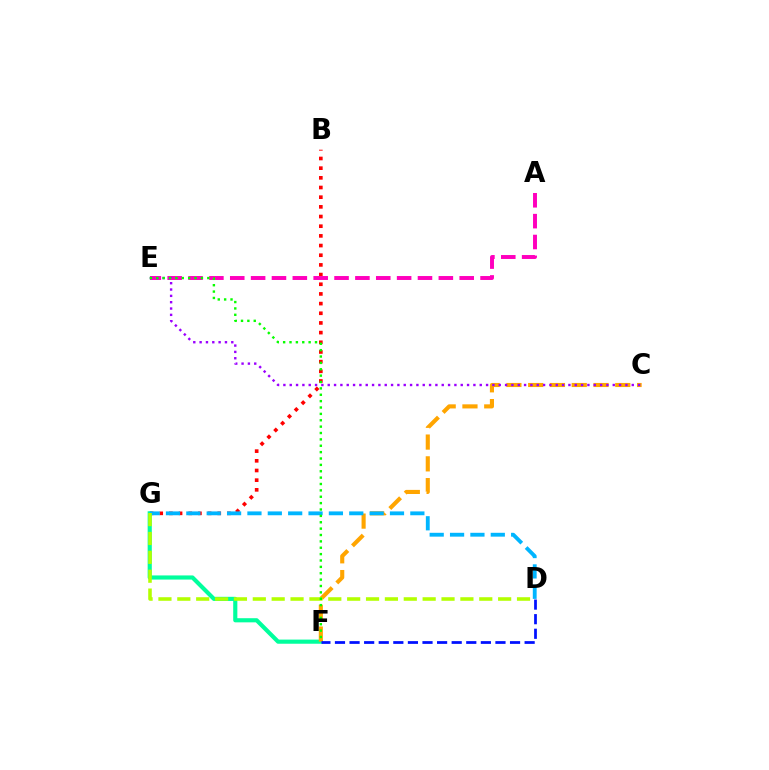{('B', 'G'): [{'color': '#ff0000', 'line_style': 'dotted', 'thickness': 2.63}], ('A', 'E'): [{'color': '#ff00bd', 'line_style': 'dashed', 'thickness': 2.83}], ('F', 'G'): [{'color': '#00ff9d', 'line_style': 'solid', 'thickness': 2.98}], ('C', 'F'): [{'color': '#ffa500', 'line_style': 'dashed', 'thickness': 2.96}], ('C', 'E'): [{'color': '#9b00ff', 'line_style': 'dotted', 'thickness': 1.72}], ('D', 'G'): [{'color': '#00b5ff', 'line_style': 'dashed', 'thickness': 2.77}, {'color': '#b3ff00', 'line_style': 'dashed', 'thickness': 2.56}], ('E', 'F'): [{'color': '#08ff00', 'line_style': 'dotted', 'thickness': 1.73}], ('D', 'F'): [{'color': '#0010ff', 'line_style': 'dashed', 'thickness': 1.98}]}